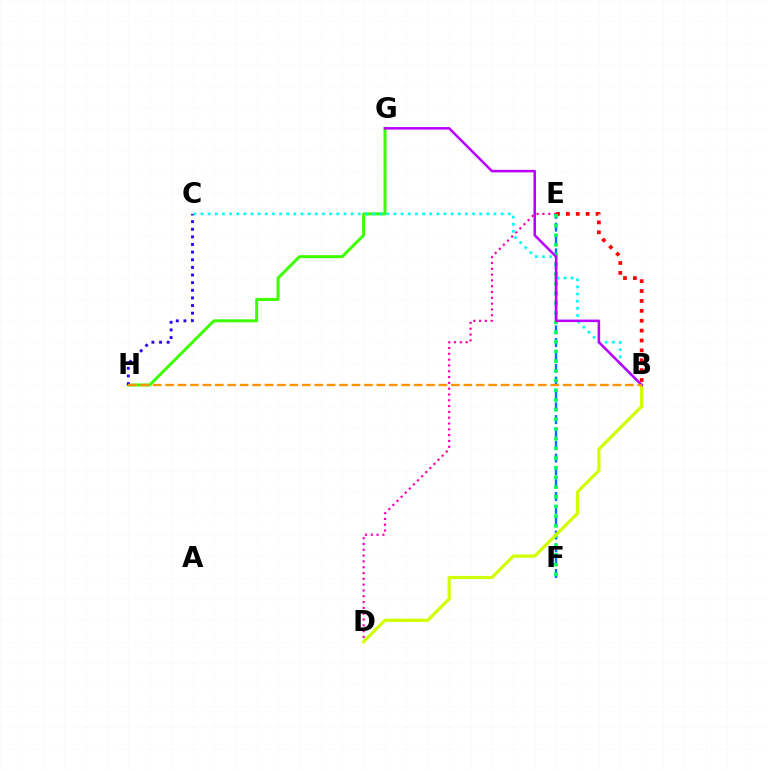{('G', 'H'): [{'color': '#3dff00', 'line_style': 'solid', 'thickness': 2.16}], ('E', 'F'): [{'color': '#0074ff', 'line_style': 'dashed', 'thickness': 1.74}, {'color': '#00ff5c', 'line_style': 'dotted', 'thickness': 2.63}], ('C', 'H'): [{'color': '#2500ff', 'line_style': 'dotted', 'thickness': 2.07}], ('D', 'E'): [{'color': '#ff00ac', 'line_style': 'dotted', 'thickness': 1.58}], ('B', 'E'): [{'color': '#ff0000', 'line_style': 'dotted', 'thickness': 2.69}], ('B', 'C'): [{'color': '#00fff6', 'line_style': 'dotted', 'thickness': 1.94}], ('B', 'D'): [{'color': '#d1ff00', 'line_style': 'solid', 'thickness': 2.29}], ('B', 'G'): [{'color': '#b900ff', 'line_style': 'solid', 'thickness': 1.83}], ('B', 'H'): [{'color': '#ff9400', 'line_style': 'dashed', 'thickness': 1.69}]}